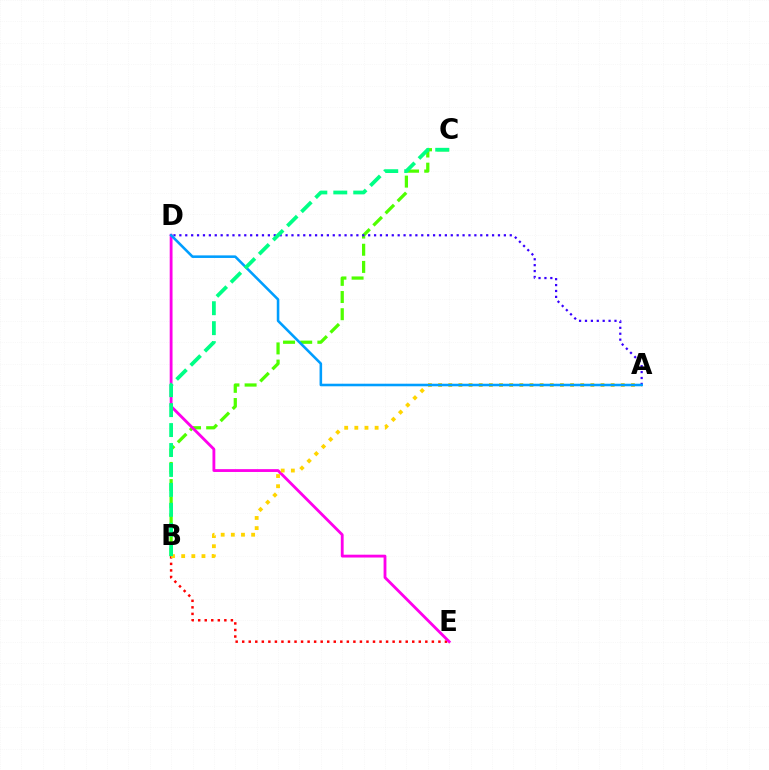{('B', 'E'): [{'color': '#ff0000', 'line_style': 'dotted', 'thickness': 1.78}], ('B', 'C'): [{'color': '#4fff00', 'line_style': 'dashed', 'thickness': 2.33}, {'color': '#00ff86', 'line_style': 'dashed', 'thickness': 2.71}], ('D', 'E'): [{'color': '#ff00ed', 'line_style': 'solid', 'thickness': 2.04}], ('A', 'B'): [{'color': '#ffd500', 'line_style': 'dotted', 'thickness': 2.76}], ('A', 'D'): [{'color': '#3700ff', 'line_style': 'dotted', 'thickness': 1.6}, {'color': '#009eff', 'line_style': 'solid', 'thickness': 1.85}]}